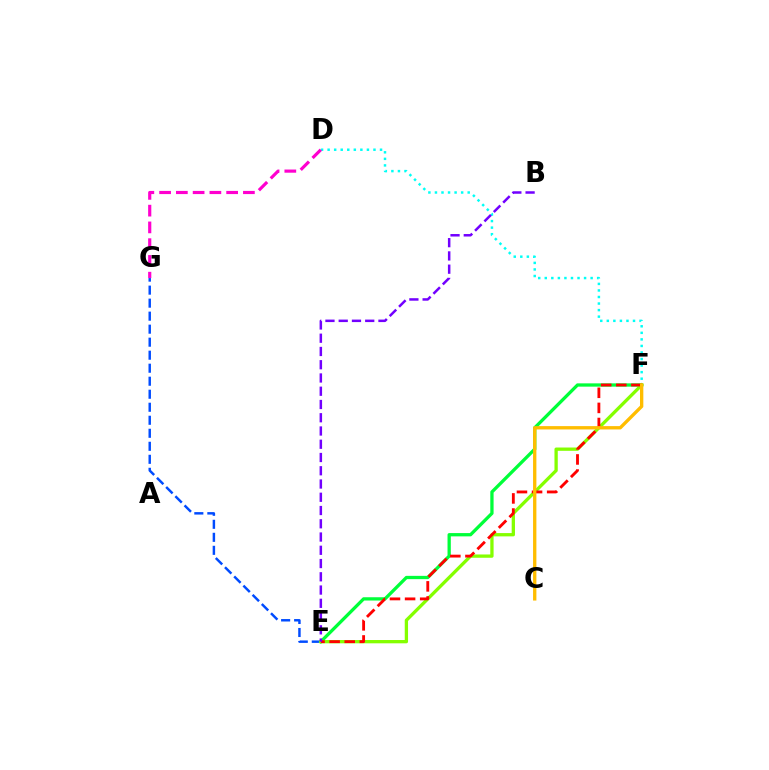{('E', 'G'): [{'color': '#004bff', 'line_style': 'dashed', 'thickness': 1.77}], ('E', 'F'): [{'color': '#00ff39', 'line_style': 'solid', 'thickness': 2.37}, {'color': '#84ff00', 'line_style': 'solid', 'thickness': 2.37}, {'color': '#ff0000', 'line_style': 'dashed', 'thickness': 2.05}], ('D', 'F'): [{'color': '#00fff6', 'line_style': 'dotted', 'thickness': 1.78}], ('B', 'E'): [{'color': '#7200ff', 'line_style': 'dashed', 'thickness': 1.8}], ('C', 'F'): [{'color': '#ffbd00', 'line_style': 'solid', 'thickness': 2.4}], ('D', 'G'): [{'color': '#ff00cf', 'line_style': 'dashed', 'thickness': 2.28}]}